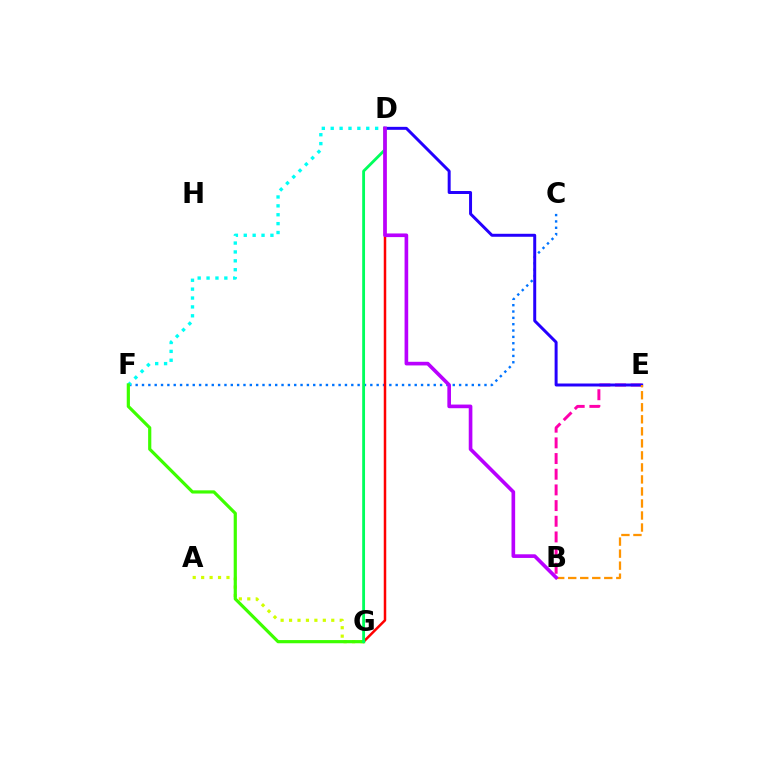{('A', 'G'): [{'color': '#d1ff00', 'line_style': 'dotted', 'thickness': 2.29}], ('C', 'F'): [{'color': '#0074ff', 'line_style': 'dotted', 'thickness': 1.72}], ('D', 'F'): [{'color': '#00fff6', 'line_style': 'dotted', 'thickness': 2.41}], ('D', 'G'): [{'color': '#ff0000', 'line_style': 'solid', 'thickness': 1.8}, {'color': '#00ff5c', 'line_style': 'solid', 'thickness': 2.04}], ('B', 'E'): [{'color': '#ff00ac', 'line_style': 'dashed', 'thickness': 2.13}, {'color': '#ff9400', 'line_style': 'dashed', 'thickness': 1.63}], ('D', 'E'): [{'color': '#2500ff', 'line_style': 'solid', 'thickness': 2.14}], ('F', 'G'): [{'color': '#3dff00', 'line_style': 'solid', 'thickness': 2.3}], ('B', 'D'): [{'color': '#b900ff', 'line_style': 'solid', 'thickness': 2.62}]}